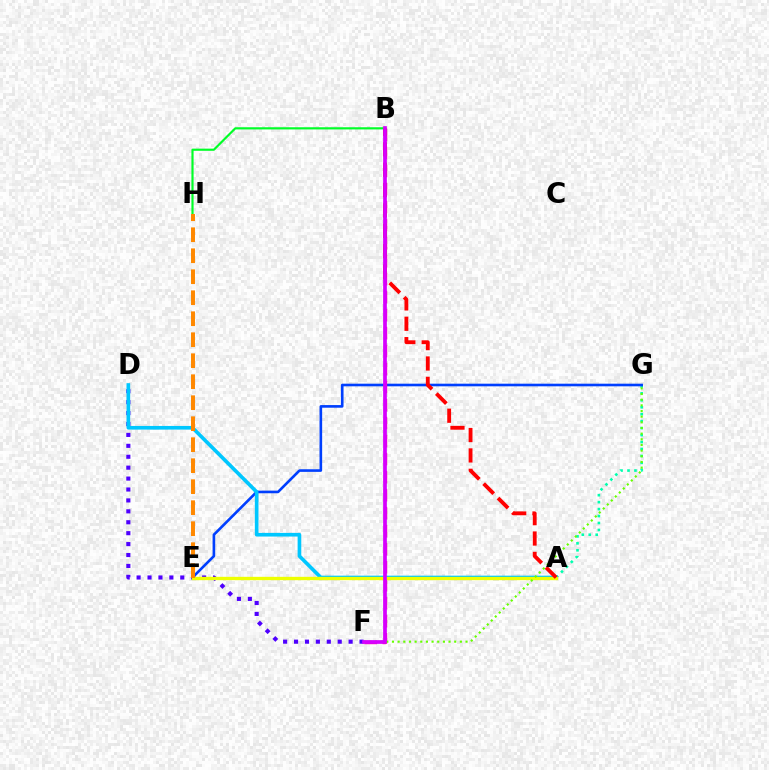{('A', 'G'): [{'color': '#00ffaf', 'line_style': 'dotted', 'thickness': 1.89}], ('D', 'F'): [{'color': '#4f00ff', 'line_style': 'dotted', 'thickness': 2.97}], ('E', 'G'): [{'color': '#003fff', 'line_style': 'solid', 'thickness': 1.89}], ('B', 'F'): [{'color': '#ff00a0', 'line_style': 'dashed', 'thickness': 2.45}, {'color': '#d600ff', 'line_style': 'solid', 'thickness': 2.66}], ('A', 'D'): [{'color': '#00c7ff', 'line_style': 'solid', 'thickness': 2.63}], ('A', 'E'): [{'color': '#eeff00', 'line_style': 'solid', 'thickness': 2.41}], ('B', 'H'): [{'color': '#00ff27', 'line_style': 'solid', 'thickness': 1.56}], ('A', 'B'): [{'color': '#ff0000', 'line_style': 'dashed', 'thickness': 2.77}], ('E', 'H'): [{'color': '#ff8800', 'line_style': 'dashed', 'thickness': 2.85}], ('F', 'G'): [{'color': '#66ff00', 'line_style': 'dotted', 'thickness': 1.54}]}